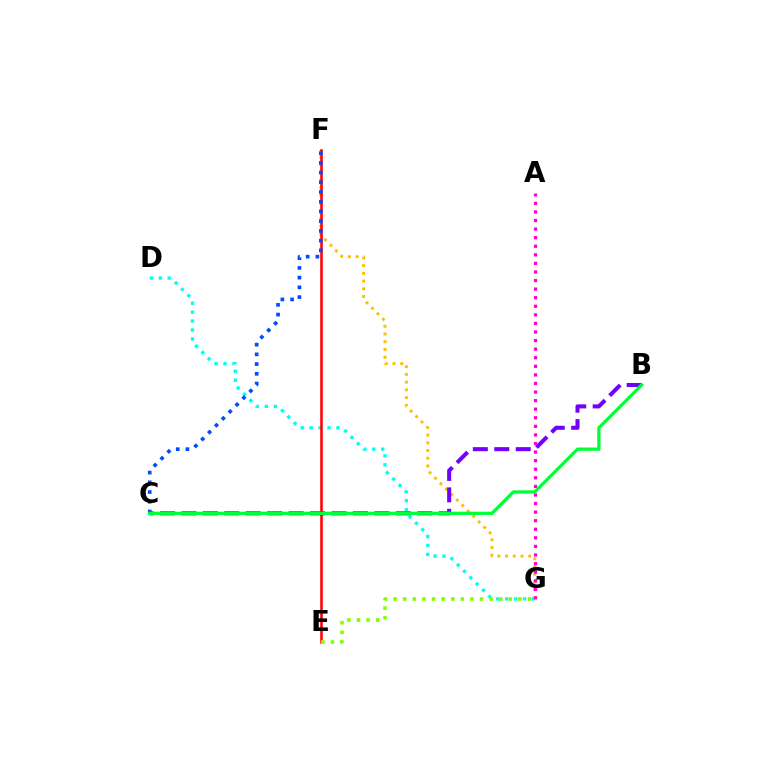{('D', 'G'): [{'color': '#00fff6', 'line_style': 'dotted', 'thickness': 2.43}], ('F', 'G'): [{'color': '#ffbd00', 'line_style': 'dotted', 'thickness': 2.1}], ('E', 'F'): [{'color': '#ff0000', 'line_style': 'solid', 'thickness': 1.84}], ('A', 'G'): [{'color': '#ff00cf', 'line_style': 'dotted', 'thickness': 2.33}], ('C', 'F'): [{'color': '#004bff', 'line_style': 'dotted', 'thickness': 2.64}], ('B', 'C'): [{'color': '#7200ff', 'line_style': 'dashed', 'thickness': 2.91}, {'color': '#00ff39', 'line_style': 'solid', 'thickness': 2.35}], ('E', 'G'): [{'color': '#84ff00', 'line_style': 'dotted', 'thickness': 2.61}]}